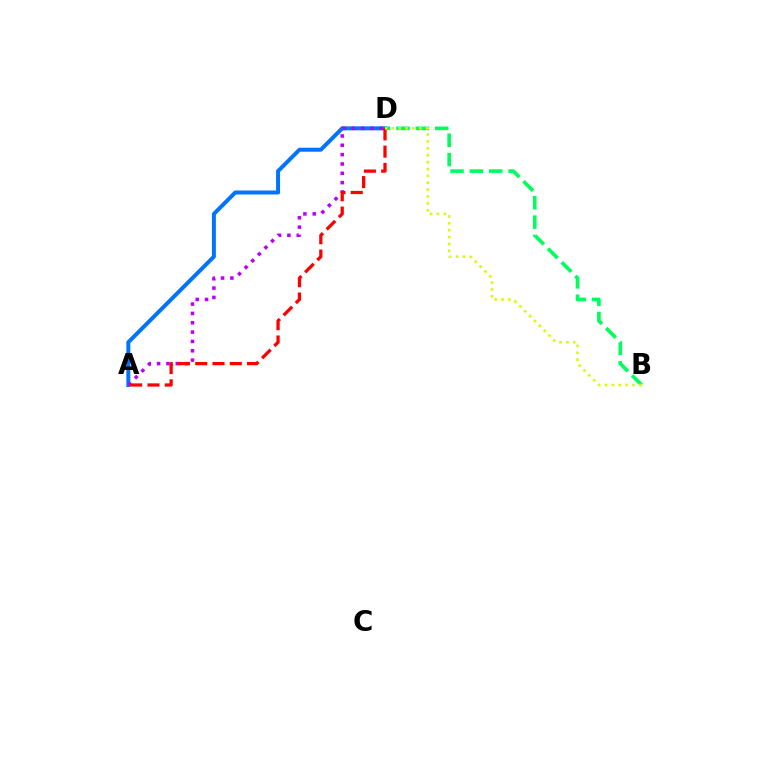{('A', 'D'): [{'color': '#0074ff', 'line_style': 'solid', 'thickness': 2.86}, {'color': '#b900ff', 'line_style': 'dotted', 'thickness': 2.54}, {'color': '#ff0000', 'line_style': 'dashed', 'thickness': 2.35}], ('B', 'D'): [{'color': '#00ff5c', 'line_style': 'dashed', 'thickness': 2.63}, {'color': '#d1ff00', 'line_style': 'dotted', 'thickness': 1.87}]}